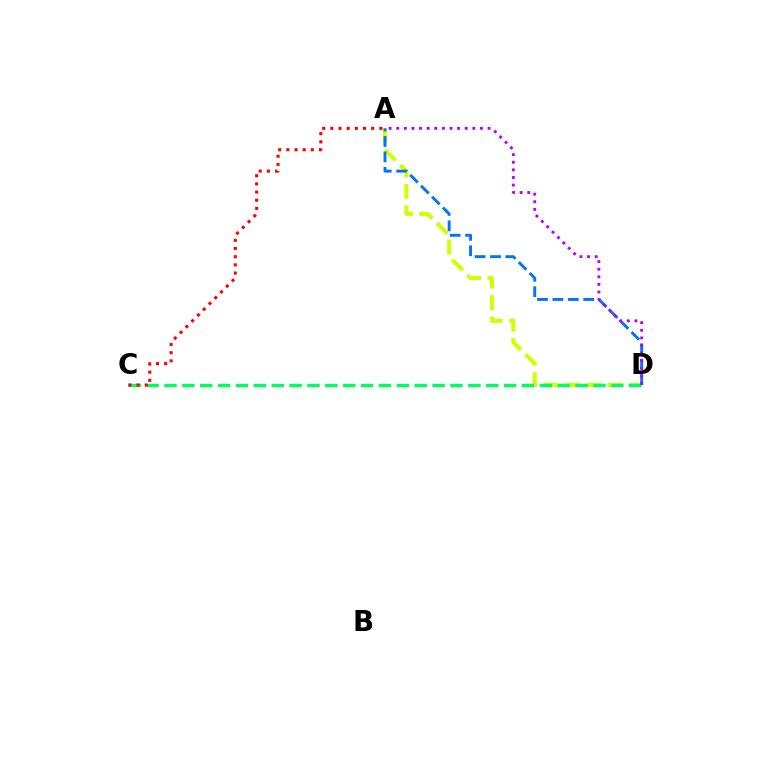{('A', 'D'): [{'color': '#d1ff00', 'line_style': 'dashed', 'thickness': 2.92}, {'color': '#0074ff', 'line_style': 'dashed', 'thickness': 2.1}, {'color': '#b900ff', 'line_style': 'dotted', 'thickness': 2.07}], ('C', 'D'): [{'color': '#00ff5c', 'line_style': 'dashed', 'thickness': 2.43}], ('A', 'C'): [{'color': '#ff0000', 'line_style': 'dotted', 'thickness': 2.22}]}